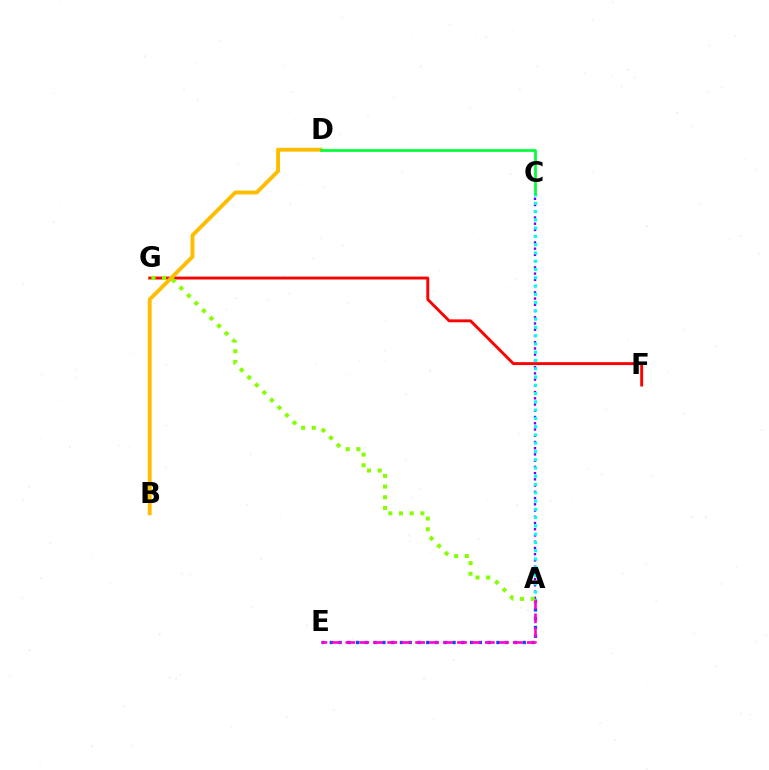{('F', 'G'): [{'color': '#ff0000', 'line_style': 'solid', 'thickness': 2.08}], ('A', 'E'): [{'color': '#004bff', 'line_style': 'dotted', 'thickness': 2.38}, {'color': '#ff00cf', 'line_style': 'dashed', 'thickness': 1.9}], ('B', 'D'): [{'color': '#ffbd00', 'line_style': 'solid', 'thickness': 2.81}], ('A', 'C'): [{'color': '#7200ff', 'line_style': 'dotted', 'thickness': 1.69}, {'color': '#00fff6', 'line_style': 'dotted', 'thickness': 2.25}], ('A', 'G'): [{'color': '#84ff00', 'line_style': 'dotted', 'thickness': 2.9}], ('C', 'D'): [{'color': '#00ff39', 'line_style': 'solid', 'thickness': 1.96}]}